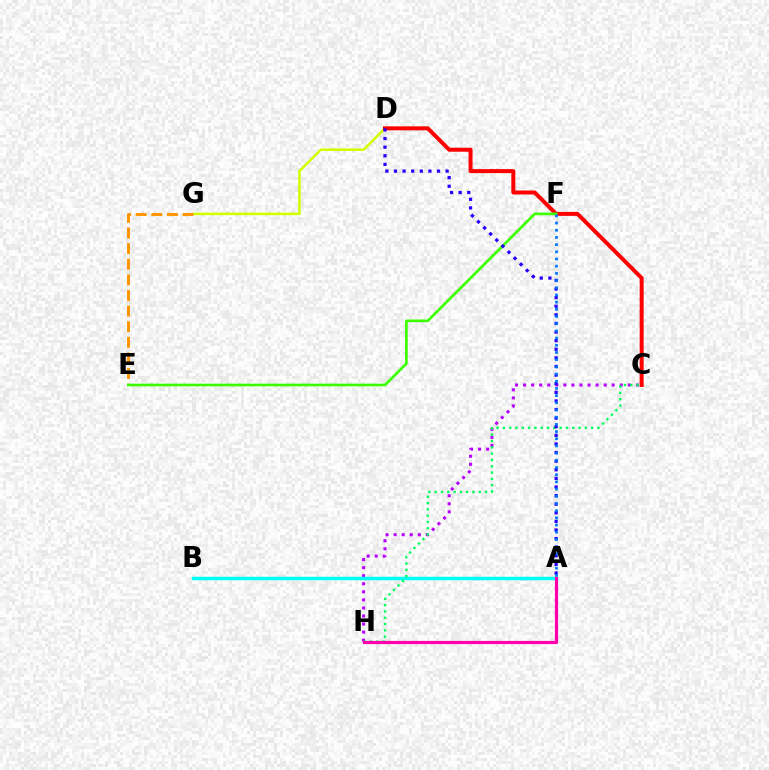{('C', 'H'): [{'color': '#b900ff', 'line_style': 'dotted', 'thickness': 2.19}, {'color': '#00ff5c', 'line_style': 'dotted', 'thickness': 1.71}], ('D', 'G'): [{'color': '#d1ff00', 'line_style': 'solid', 'thickness': 1.84}], ('A', 'B'): [{'color': '#00fff6', 'line_style': 'solid', 'thickness': 2.52}], ('E', 'G'): [{'color': '#ff9400', 'line_style': 'dashed', 'thickness': 2.12}], ('C', 'D'): [{'color': '#ff0000', 'line_style': 'solid', 'thickness': 2.88}], ('A', 'H'): [{'color': '#ff00ac', 'line_style': 'solid', 'thickness': 2.29}], ('E', 'F'): [{'color': '#3dff00', 'line_style': 'solid', 'thickness': 1.94}], ('A', 'D'): [{'color': '#2500ff', 'line_style': 'dotted', 'thickness': 2.34}], ('A', 'F'): [{'color': '#0074ff', 'line_style': 'dotted', 'thickness': 1.95}]}